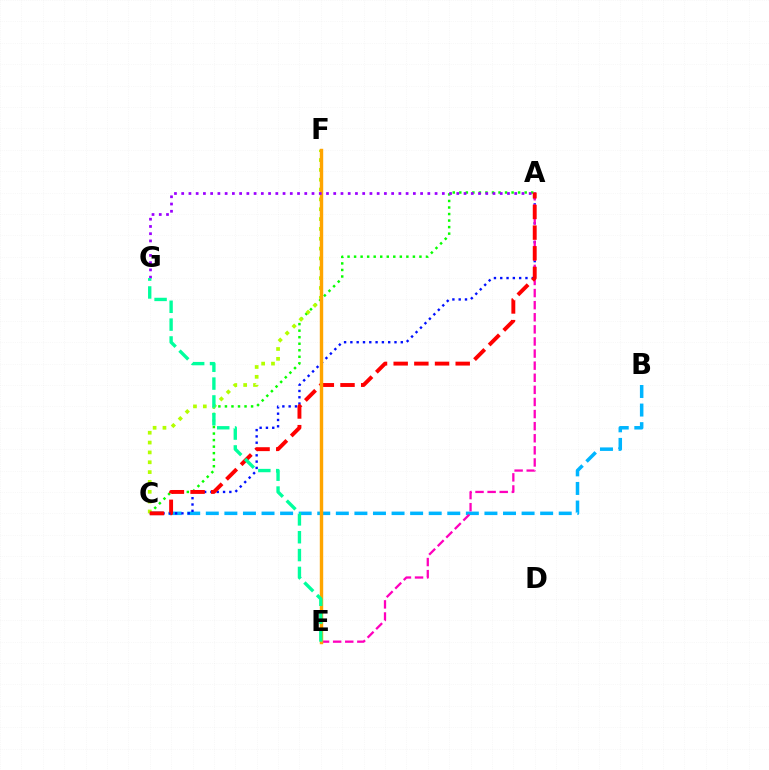{('B', 'C'): [{'color': '#00b5ff', 'line_style': 'dashed', 'thickness': 2.52}], ('A', 'C'): [{'color': '#0010ff', 'line_style': 'dotted', 'thickness': 1.71}, {'color': '#08ff00', 'line_style': 'dotted', 'thickness': 1.78}, {'color': '#ff0000', 'line_style': 'dashed', 'thickness': 2.81}], ('C', 'F'): [{'color': '#b3ff00', 'line_style': 'dotted', 'thickness': 2.67}], ('A', 'E'): [{'color': '#ff00bd', 'line_style': 'dashed', 'thickness': 1.64}], ('E', 'F'): [{'color': '#ffa500', 'line_style': 'solid', 'thickness': 2.46}], ('A', 'G'): [{'color': '#9b00ff', 'line_style': 'dotted', 'thickness': 1.97}], ('E', 'G'): [{'color': '#00ff9d', 'line_style': 'dashed', 'thickness': 2.42}]}